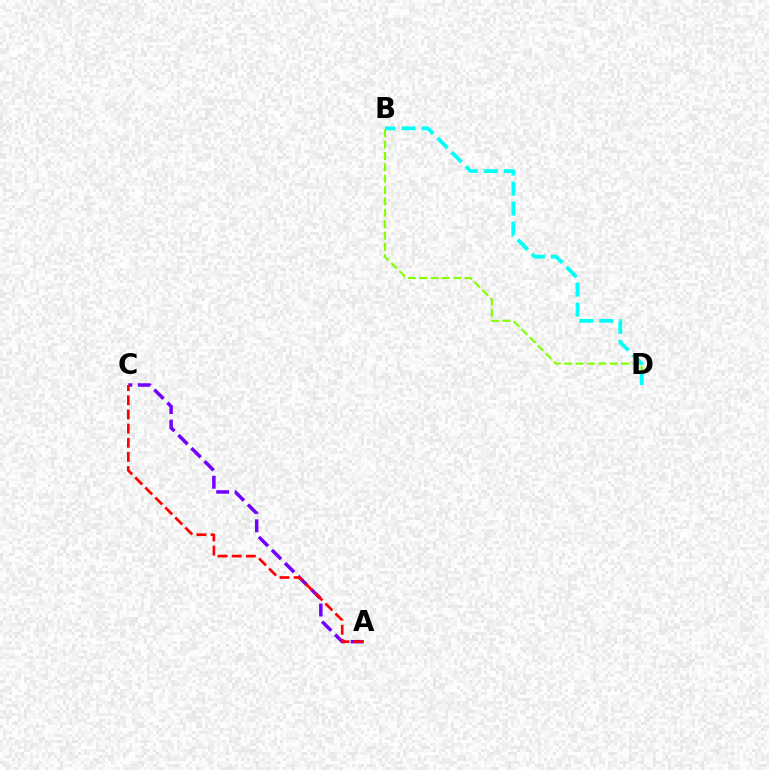{('B', 'D'): [{'color': '#84ff00', 'line_style': 'dashed', 'thickness': 1.54}, {'color': '#00fff6', 'line_style': 'dashed', 'thickness': 2.72}], ('A', 'C'): [{'color': '#7200ff', 'line_style': 'dashed', 'thickness': 2.51}, {'color': '#ff0000', 'line_style': 'dashed', 'thickness': 1.92}]}